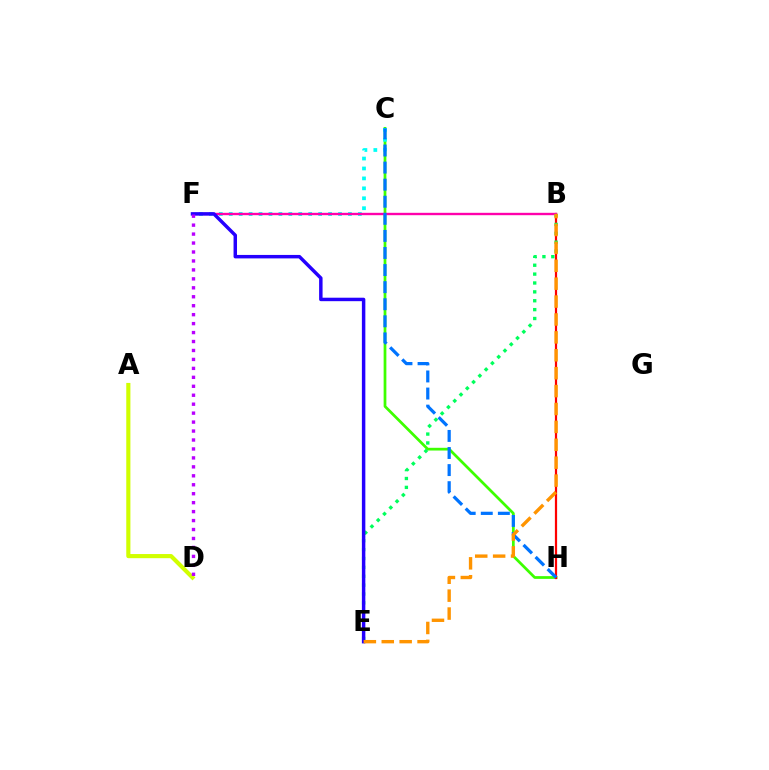{('C', 'H'): [{'color': '#3dff00', 'line_style': 'solid', 'thickness': 1.97}, {'color': '#0074ff', 'line_style': 'dashed', 'thickness': 2.32}], ('B', 'H'): [{'color': '#ff0000', 'line_style': 'solid', 'thickness': 1.6}], ('A', 'D'): [{'color': '#d1ff00', 'line_style': 'solid', 'thickness': 2.98}], ('C', 'F'): [{'color': '#00fff6', 'line_style': 'dotted', 'thickness': 2.7}], ('B', 'F'): [{'color': '#ff00ac', 'line_style': 'solid', 'thickness': 1.71}], ('B', 'E'): [{'color': '#00ff5c', 'line_style': 'dotted', 'thickness': 2.41}, {'color': '#ff9400', 'line_style': 'dashed', 'thickness': 2.43}], ('E', 'F'): [{'color': '#2500ff', 'line_style': 'solid', 'thickness': 2.49}], ('D', 'F'): [{'color': '#b900ff', 'line_style': 'dotted', 'thickness': 2.43}]}